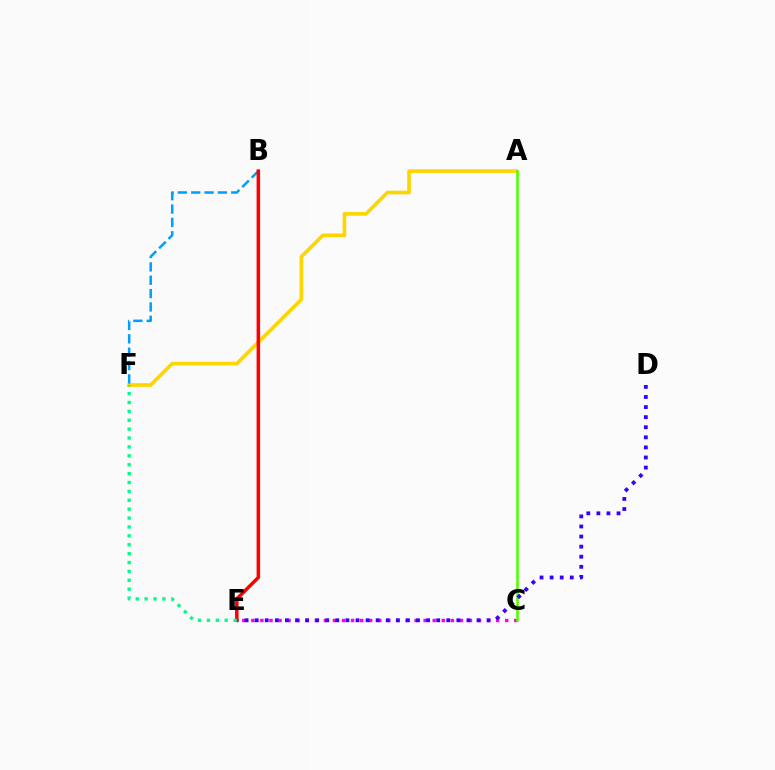{('A', 'F'): [{'color': '#ffd500', 'line_style': 'solid', 'thickness': 2.63}], ('B', 'F'): [{'color': '#009eff', 'line_style': 'dashed', 'thickness': 1.81}], ('C', 'E'): [{'color': '#ff00ed', 'line_style': 'dotted', 'thickness': 2.46}], ('A', 'C'): [{'color': '#4fff00', 'line_style': 'solid', 'thickness': 1.86}], ('D', 'E'): [{'color': '#3700ff', 'line_style': 'dotted', 'thickness': 2.74}], ('B', 'E'): [{'color': '#ff0000', 'line_style': 'solid', 'thickness': 2.52}], ('E', 'F'): [{'color': '#00ff86', 'line_style': 'dotted', 'thickness': 2.42}]}